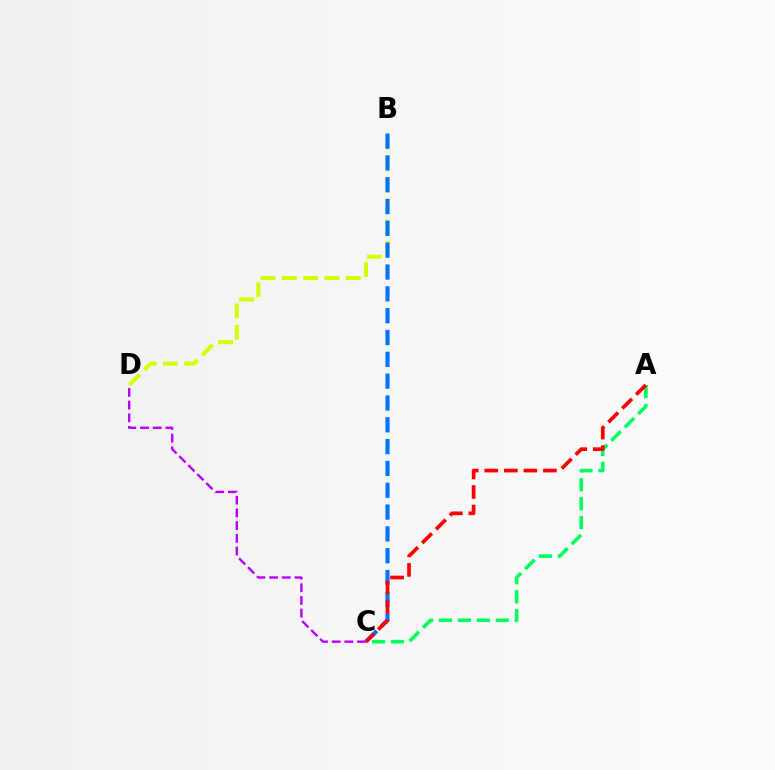{('B', 'D'): [{'color': '#d1ff00', 'line_style': 'dashed', 'thickness': 2.9}], ('B', 'C'): [{'color': '#0074ff', 'line_style': 'dashed', 'thickness': 2.96}], ('A', 'C'): [{'color': '#00ff5c', 'line_style': 'dashed', 'thickness': 2.57}, {'color': '#ff0000', 'line_style': 'dashed', 'thickness': 2.66}], ('C', 'D'): [{'color': '#b900ff', 'line_style': 'dashed', 'thickness': 1.72}]}